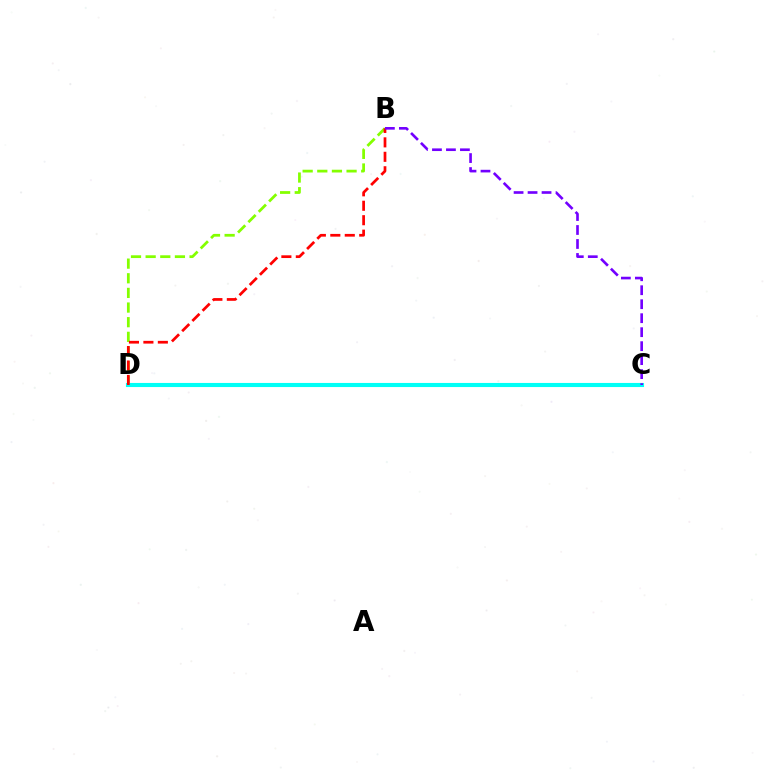{('B', 'D'): [{'color': '#84ff00', 'line_style': 'dashed', 'thickness': 1.99}, {'color': '#ff0000', 'line_style': 'dashed', 'thickness': 1.96}], ('C', 'D'): [{'color': '#00fff6', 'line_style': 'solid', 'thickness': 2.95}], ('B', 'C'): [{'color': '#7200ff', 'line_style': 'dashed', 'thickness': 1.9}]}